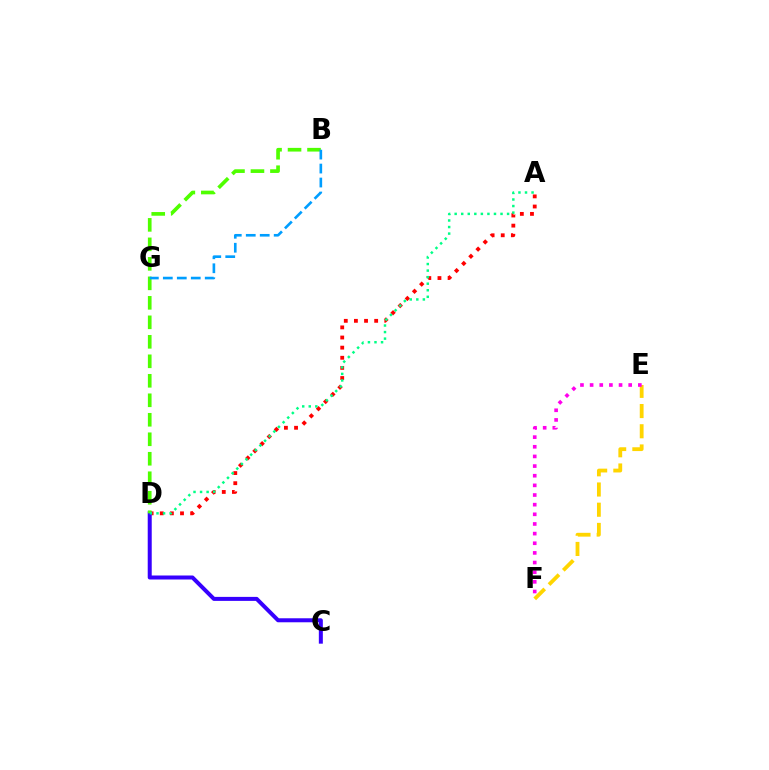{('A', 'D'): [{'color': '#ff0000', 'line_style': 'dotted', 'thickness': 2.75}, {'color': '#00ff86', 'line_style': 'dotted', 'thickness': 1.78}], ('C', 'D'): [{'color': '#3700ff', 'line_style': 'solid', 'thickness': 2.88}], ('B', 'D'): [{'color': '#4fff00', 'line_style': 'dashed', 'thickness': 2.65}], ('E', 'F'): [{'color': '#ffd500', 'line_style': 'dashed', 'thickness': 2.74}, {'color': '#ff00ed', 'line_style': 'dotted', 'thickness': 2.62}], ('B', 'G'): [{'color': '#009eff', 'line_style': 'dashed', 'thickness': 1.9}]}